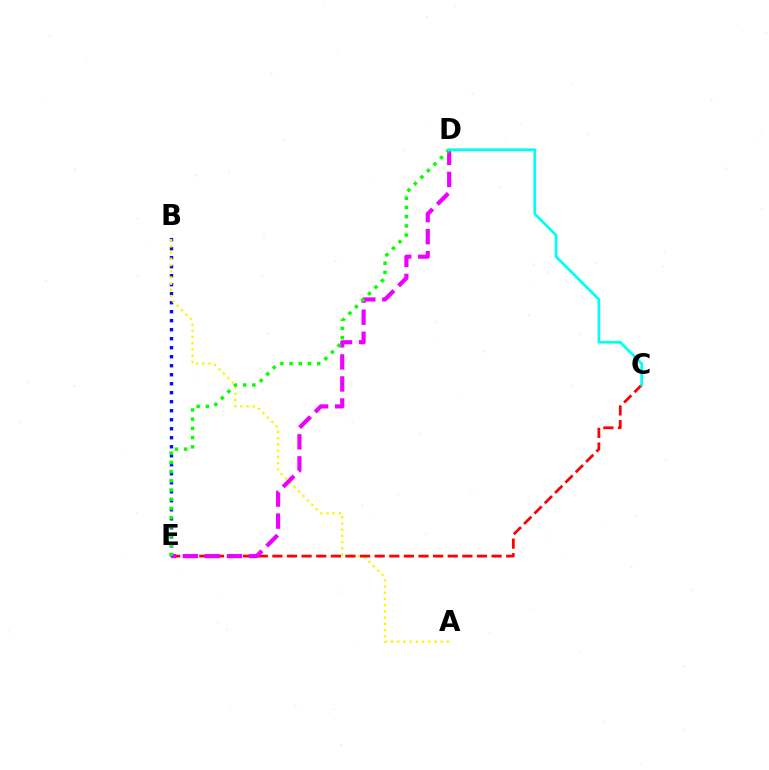{('B', 'E'): [{'color': '#0010ff', 'line_style': 'dotted', 'thickness': 2.45}], ('A', 'B'): [{'color': '#fcf500', 'line_style': 'dotted', 'thickness': 1.69}], ('C', 'E'): [{'color': '#ff0000', 'line_style': 'dashed', 'thickness': 1.99}], ('D', 'E'): [{'color': '#ee00ff', 'line_style': 'dashed', 'thickness': 2.99}, {'color': '#08ff00', 'line_style': 'dotted', 'thickness': 2.51}], ('C', 'D'): [{'color': '#00fff6', 'line_style': 'solid', 'thickness': 1.96}]}